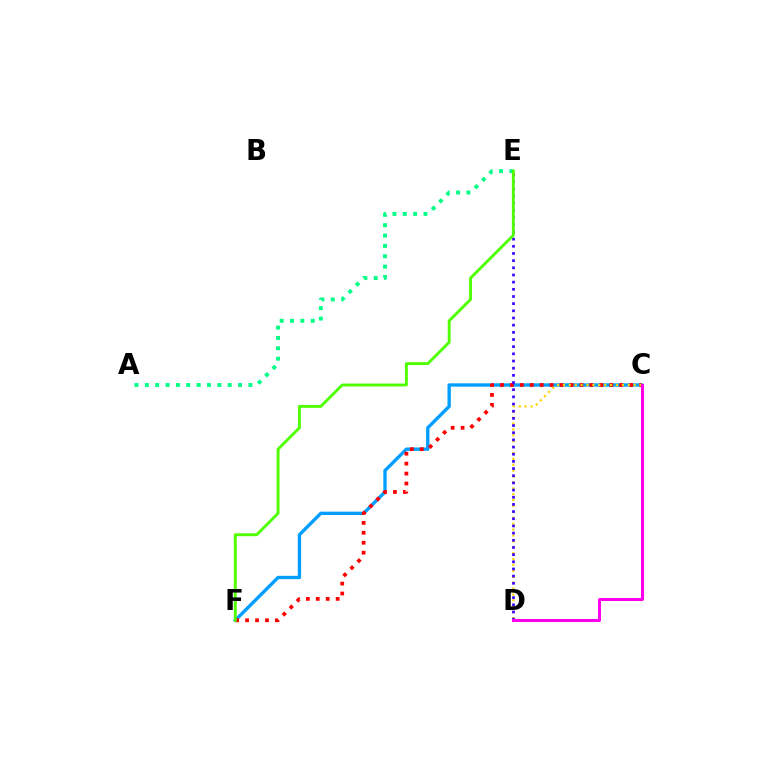{('C', 'F'): [{'color': '#009eff', 'line_style': 'solid', 'thickness': 2.41}, {'color': '#ff0000', 'line_style': 'dotted', 'thickness': 2.7}], ('A', 'E'): [{'color': '#00ff86', 'line_style': 'dotted', 'thickness': 2.81}], ('C', 'D'): [{'color': '#ffd500', 'line_style': 'dotted', 'thickness': 1.6}, {'color': '#ff00ed', 'line_style': 'solid', 'thickness': 2.17}], ('D', 'E'): [{'color': '#3700ff', 'line_style': 'dotted', 'thickness': 1.95}], ('E', 'F'): [{'color': '#4fff00', 'line_style': 'solid', 'thickness': 2.08}]}